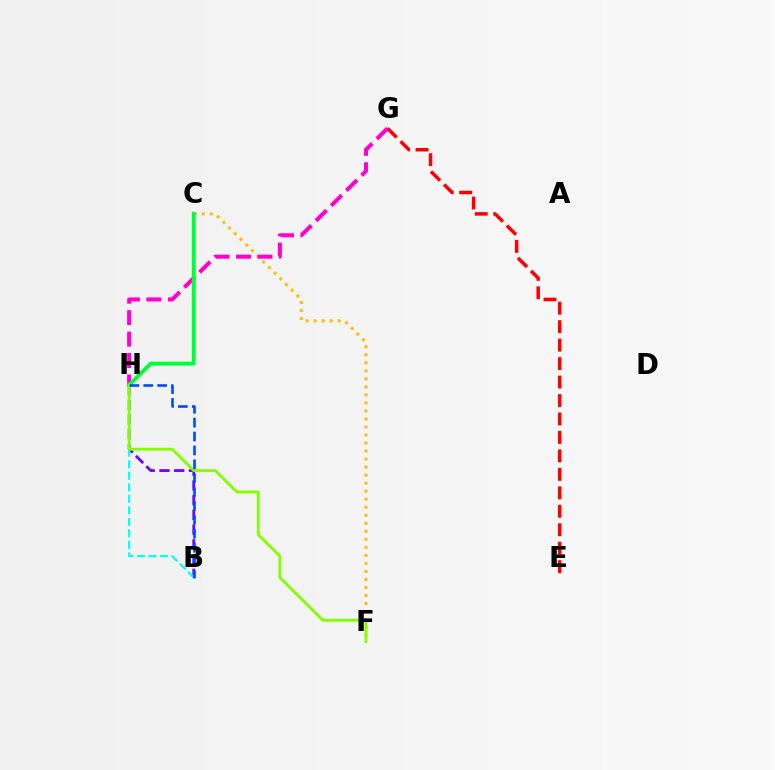{('C', 'F'): [{'color': '#ffbd00', 'line_style': 'dotted', 'thickness': 2.18}], ('E', 'G'): [{'color': '#ff0000', 'line_style': 'dashed', 'thickness': 2.51}], ('G', 'H'): [{'color': '#ff00cf', 'line_style': 'dashed', 'thickness': 2.91}], ('C', 'H'): [{'color': '#00ff39', 'line_style': 'solid', 'thickness': 2.8}], ('B', 'H'): [{'color': '#7200ff', 'line_style': 'dashed', 'thickness': 2.0}, {'color': '#00fff6', 'line_style': 'dashed', 'thickness': 1.56}, {'color': '#004bff', 'line_style': 'dashed', 'thickness': 1.89}], ('F', 'H'): [{'color': '#84ff00', 'line_style': 'solid', 'thickness': 2.04}]}